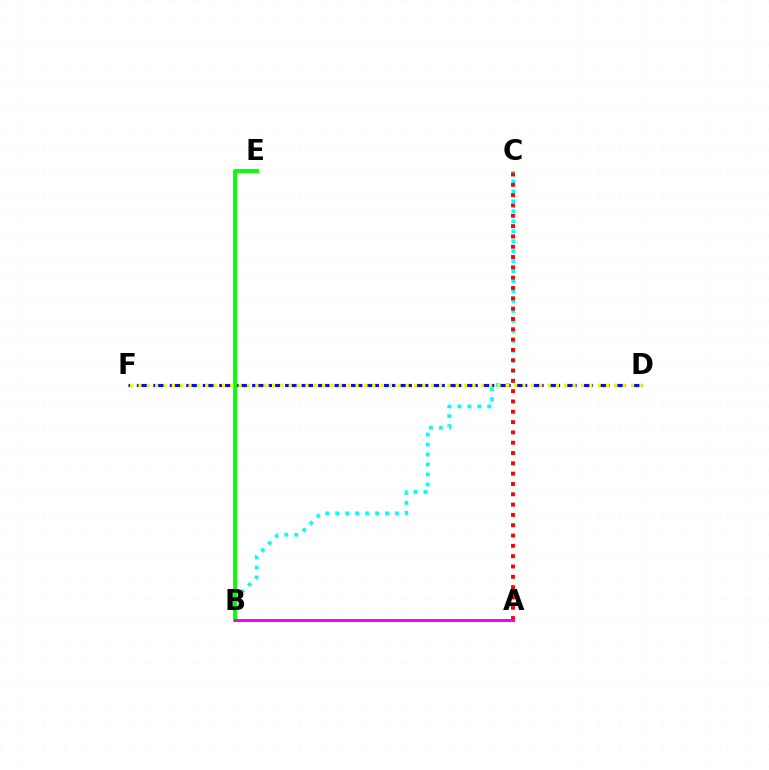{('D', 'F'): [{'color': '#0010ff', 'line_style': 'dashed', 'thickness': 2.24}, {'color': '#fcf500', 'line_style': 'dotted', 'thickness': 2.27}], ('B', 'C'): [{'color': '#00fff6', 'line_style': 'dotted', 'thickness': 2.71}], ('B', 'E'): [{'color': '#08ff00', 'line_style': 'solid', 'thickness': 2.82}], ('A', 'C'): [{'color': '#ff0000', 'line_style': 'dotted', 'thickness': 2.8}], ('A', 'B'): [{'color': '#ee00ff', 'line_style': 'solid', 'thickness': 2.11}]}